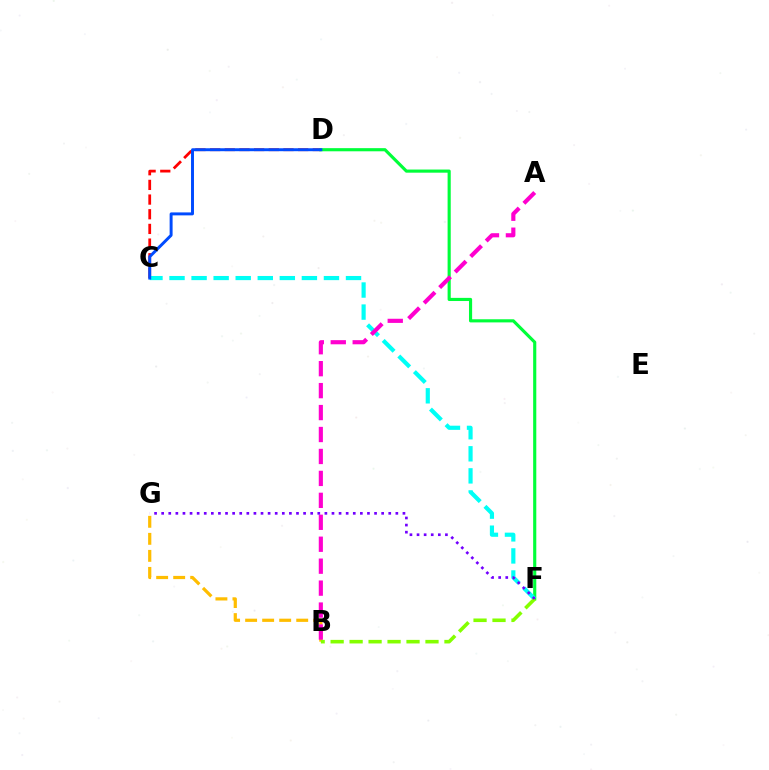{('C', 'D'): [{'color': '#ff0000', 'line_style': 'dashed', 'thickness': 1.99}, {'color': '#004bff', 'line_style': 'solid', 'thickness': 2.13}], ('B', 'G'): [{'color': '#ffbd00', 'line_style': 'dashed', 'thickness': 2.31}], ('D', 'F'): [{'color': '#00ff39', 'line_style': 'solid', 'thickness': 2.26}], ('C', 'F'): [{'color': '#00fff6', 'line_style': 'dashed', 'thickness': 3.0}], ('B', 'F'): [{'color': '#84ff00', 'line_style': 'dashed', 'thickness': 2.58}], ('A', 'B'): [{'color': '#ff00cf', 'line_style': 'dashed', 'thickness': 2.98}], ('F', 'G'): [{'color': '#7200ff', 'line_style': 'dotted', 'thickness': 1.93}]}